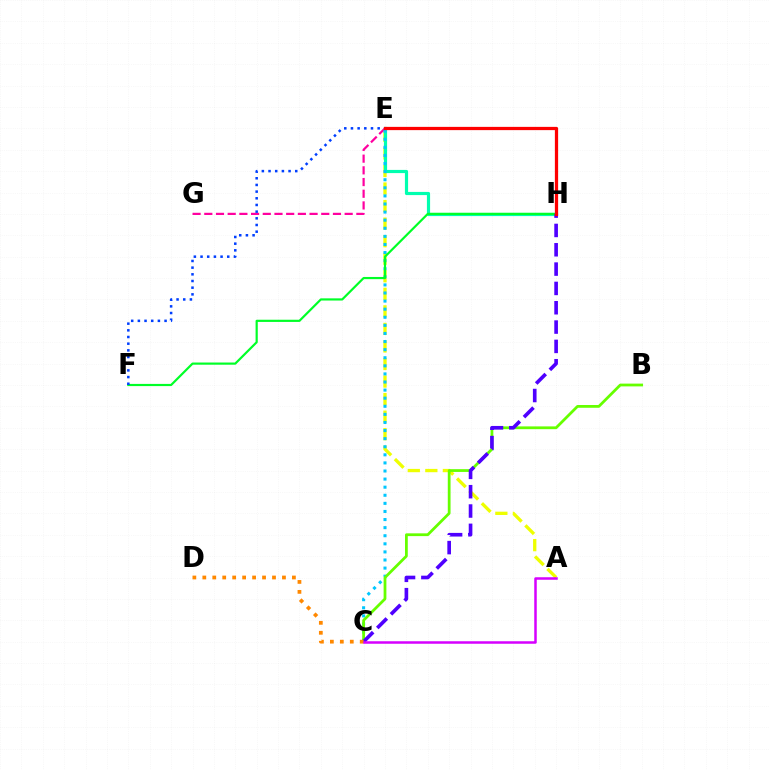{('A', 'E'): [{'color': '#eeff00', 'line_style': 'dashed', 'thickness': 2.38}], ('E', 'H'): [{'color': '#00ffaf', 'line_style': 'solid', 'thickness': 2.29}, {'color': '#ff0000', 'line_style': 'solid', 'thickness': 2.34}], ('E', 'G'): [{'color': '#ff00a0', 'line_style': 'dashed', 'thickness': 1.59}], ('C', 'E'): [{'color': '#00c7ff', 'line_style': 'dotted', 'thickness': 2.2}], ('B', 'C'): [{'color': '#66ff00', 'line_style': 'solid', 'thickness': 2.0}], ('F', 'H'): [{'color': '#00ff27', 'line_style': 'solid', 'thickness': 1.57}], ('C', 'H'): [{'color': '#4f00ff', 'line_style': 'dashed', 'thickness': 2.63}], ('E', 'F'): [{'color': '#003fff', 'line_style': 'dotted', 'thickness': 1.81}], ('C', 'D'): [{'color': '#ff8800', 'line_style': 'dotted', 'thickness': 2.7}], ('A', 'C'): [{'color': '#d600ff', 'line_style': 'solid', 'thickness': 1.8}]}